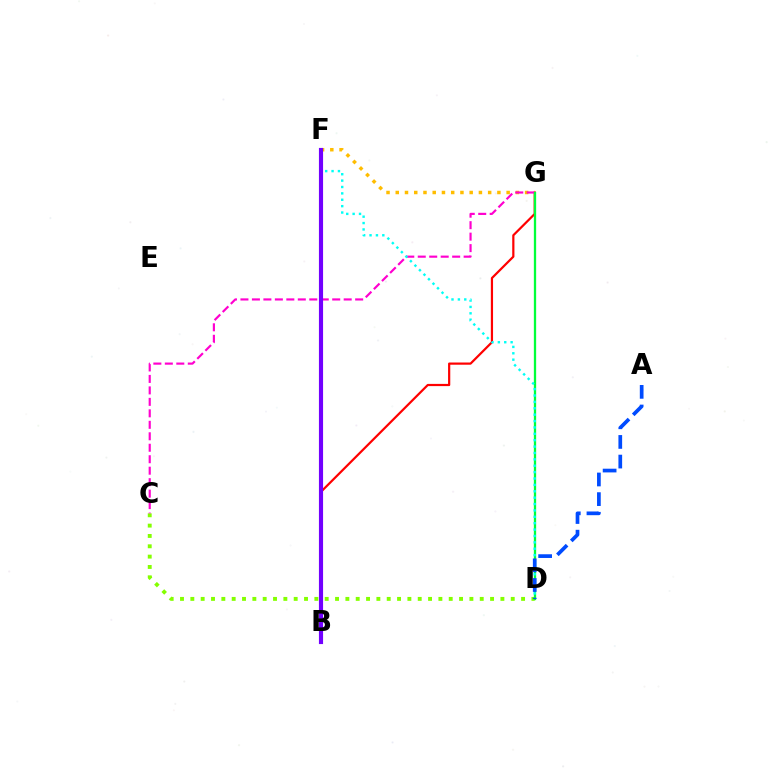{('B', 'G'): [{'color': '#ff0000', 'line_style': 'solid', 'thickness': 1.59}], ('C', 'D'): [{'color': '#84ff00', 'line_style': 'dotted', 'thickness': 2.81}], ('F', 'G'): [{'color': '#ffbd00', 'line_style': 'dotted', 'thickness': 2.51}], ('C', 'G'): [{'color': '#ff00cf', 'line_style': 'dashed', 'thickness': 1.56}], ('D', 'G'): [{'color': '#00ff39', 'line_style': 'solid', 'thickness': 1.65}], ('D', 'F'): [{'color': '#00fff6', 'line_style': 'dotted', 'thickness': 1.73}], ('A', 'D'): [{'color': '#004bff', 'line_style': 'dashed', 'thickness': 2.67}], ('B', 'F'): [{'color': '#7200ff', 'line_style': 'solid', 'thickness': 2.98}]}